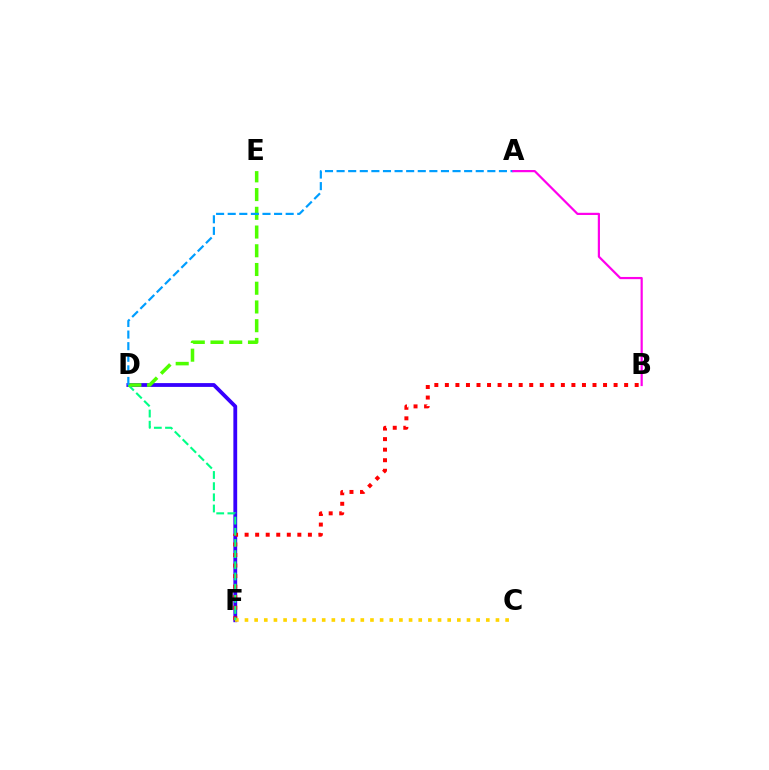{('D', 'F'): [{'color': '#3700ff', 'line_style': 'solid', 'thickness': 2.74}, {'color': '#00ff86', 'line_style': 'dashed', 'thickness': 1.52}], ('B', 'F'): [{'color': '#ff0000', 'line_style': 'dotted', 'thickness': 2.87}], ('C', 'F'): [{'color': '#ffd500', 'line_style': 'dotted', 'thickness': 2.62}], ('D', 'E'): [{'color': '#4fff00', 'line_style': 'dashed', 'thickness': 2.54}], ('A', 'D'): [{'color': '#009eff', 'line_style': 'dashed', 'thickness': 1.58}], ('A', 'B'): [{'color': '#ff00ed', 'line_style': 'solid', 'thickness': 1.59}]}